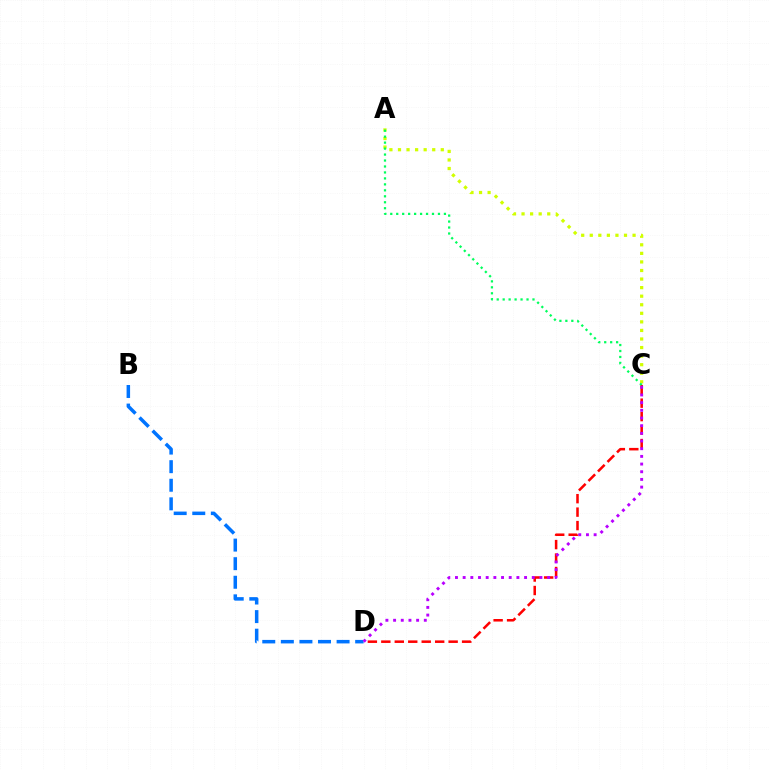{('C', 'D'): [{'color': '#ff0000', 'line_style': 'dashed', 'thickness': 1.83}, {'color': '#b900ff', 'line_style': 'dotted', 'thickness': 2.09}], ('A', 'C'): [{'color': '#d1ff00', 'line_style': 'dotted', 'thickness': 2.33}, {'color': '#00ff5c', 'line_style': 'dotted', 'thickness': 1.62}], ('B', 'D'): [{'color': '#0074ff', 'line_style': 'dashed', 'thickness': 2.52}]}